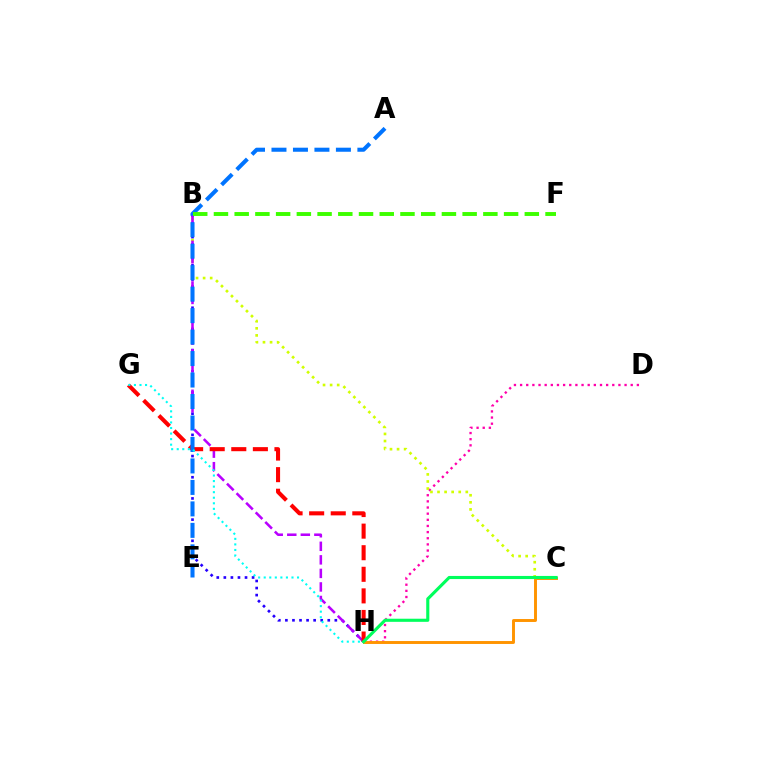{('B', 'H'): [{'color': '#2500ff', 'line_style': 'dotted', 'thickness': 1.92}, {'color': '#b900ff', 'line_style': 'dashed', 'thickness': 1.84}], ('D', 'H'): [{'color': '#ff00ac', 'line_style': 'dotted', 'thickness': 1.67}], ('B', 'C'): [{'color': '#d1ff00', 'line_style': 'dotted', 'thickness': 1.92}], ('C', 'H'): [{'color': '#ff9400', 'line_style': 'solid', 'thickness': 2.11}, {'color': '#00ff5c', 'line_style': 'solid', 'thickness': 2.24}], ('G', 'H'): [{'color': '#ff0000', 'line_style': 'dashed', 'thickness': 2.93}, {'color': '#00fff6', 'line_style': 'dotted', 'thickness': 1.51}], ('A', 'E'): [{'color': '#0074ff', 'line_style': 'dashed', 'thickness': 2.92}], ('B', 'F'): [{'color': '#3dff00', 'line_style': 'dashed', 'thickness': 2.82}]}